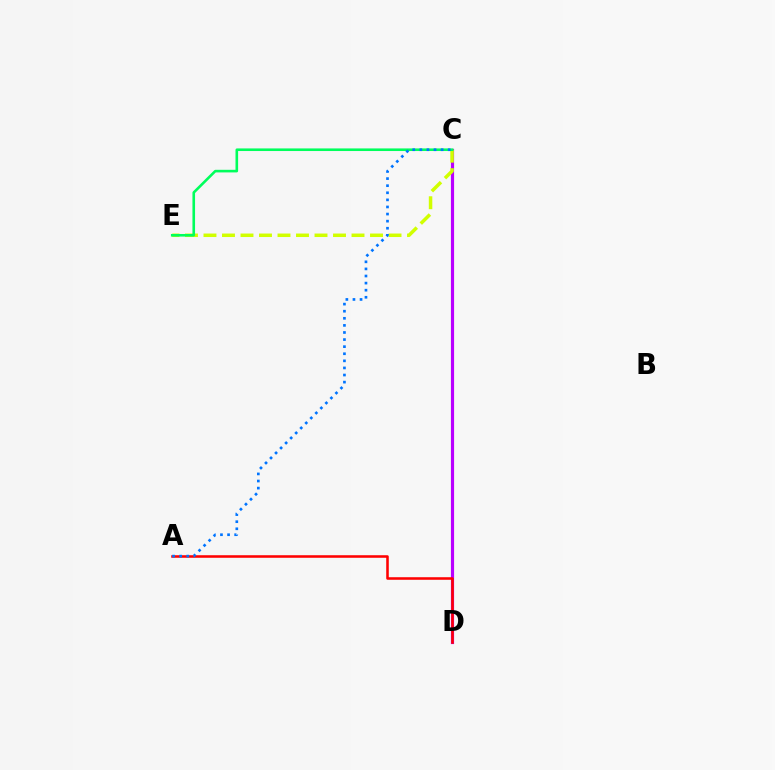{('C', 'D'): [{'color': '#b900ff', 'line_style': 'solid', 'thickness': 2.28}], ('A', 'D'): [{'color': '#ff0000', 'line_style': 'solid', 'thickness': 1.84}], ('C', 'E'): [{'color': '#d1ff00', 'line_style': 'dashed', 'thickness': 2.51}, {'color': '#00ff5c', 'line_style': 'solid', 'thickness': 1.88}], ('A', 'C'): [{'color': '#0074ff', 'line_style': 'dotted', 'thickness': 1.93}]}